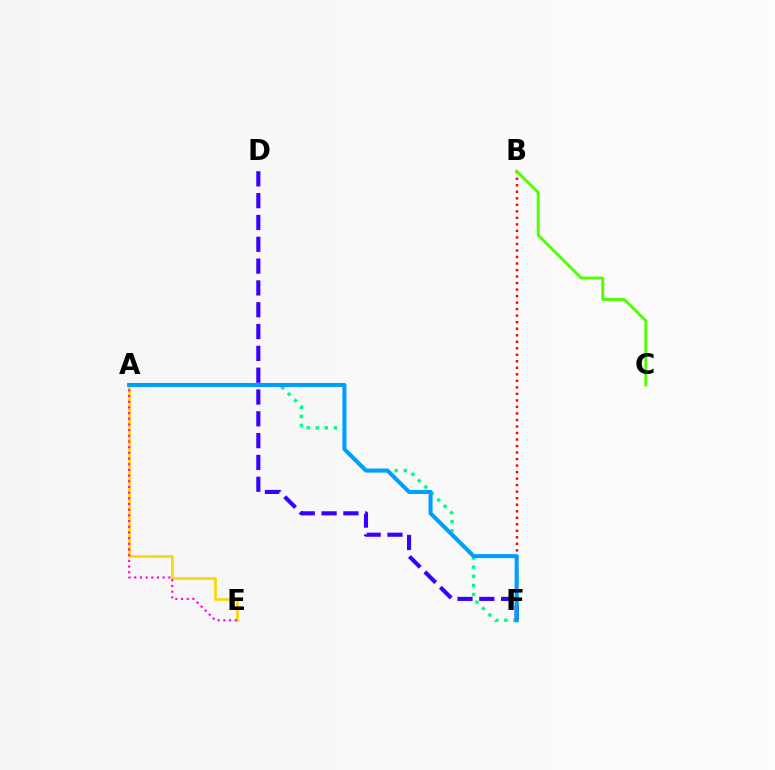{('A', 'F'): [{'color': '#00ff86', 'line_style': 'dotted', 'thickness': 2.47}, {'color': '#009eff', 'line_style': 'solid', 'thickness': 2.92}], ('B', 'F'): [{'color': '#ff0000', 'line_style': 'dotted', 'thickness': 1.77}], ('B', 'C'): [{'color': '#4fff00', 'line_style': 'solid', 'thickness': 2.09}], ('A', 'E'): [{'color': '#ffd500', 'line_style': 'solid', 'thickness': 1.9}, {'color': '#ff00ed', 'line_style': 'dotted', 'thickness': 1.54}], ('D', 'F'): [{'color': '#3700ff', 'line_style': 'dashed', 'thickness': 2.96}]}